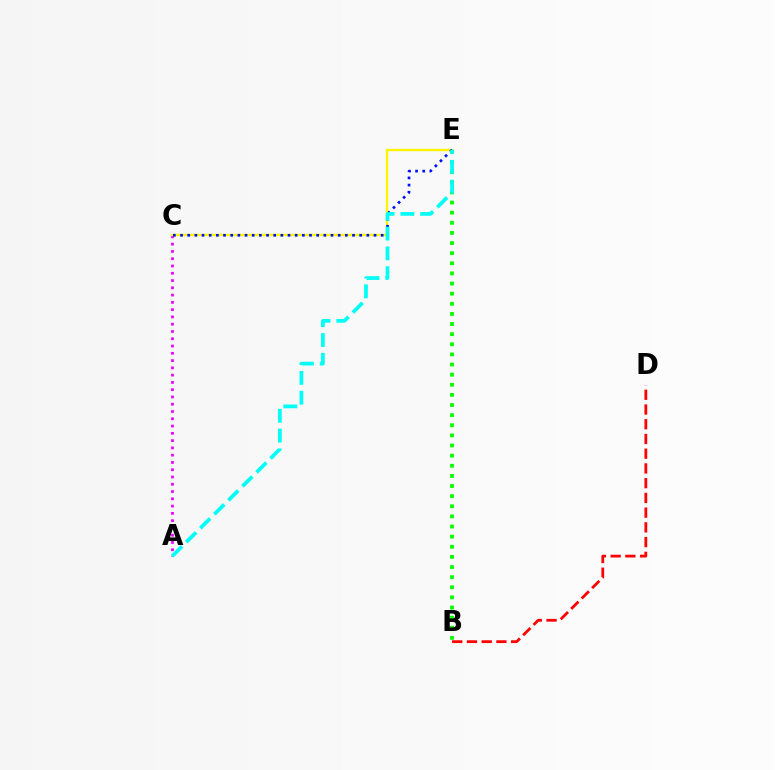{('A', 'C'): [{'color': '#ee00ff', 'line_style': 'dotted', 'thickness': 1.98}], ('C', 'E'): [{'color': '#fcf500', 'line_style': 'solid', 'thickness': 1.71}, {'color': '#0010ff', 'line_style': 'dotted', 'thickness': 1.95}], ('B', 'D'): [{'color': '#ff0000', 'line_style': 'dashed', 'thickness': 2.0}], ('B', 'E'): [{'color': '#08ff00', 'line_style': 'dotted', 'thickness': 2.75}], ('A', 'E'): [{'color': '#00fff6', 'line_style': 'dashed', 'thickness': 2.69}]}